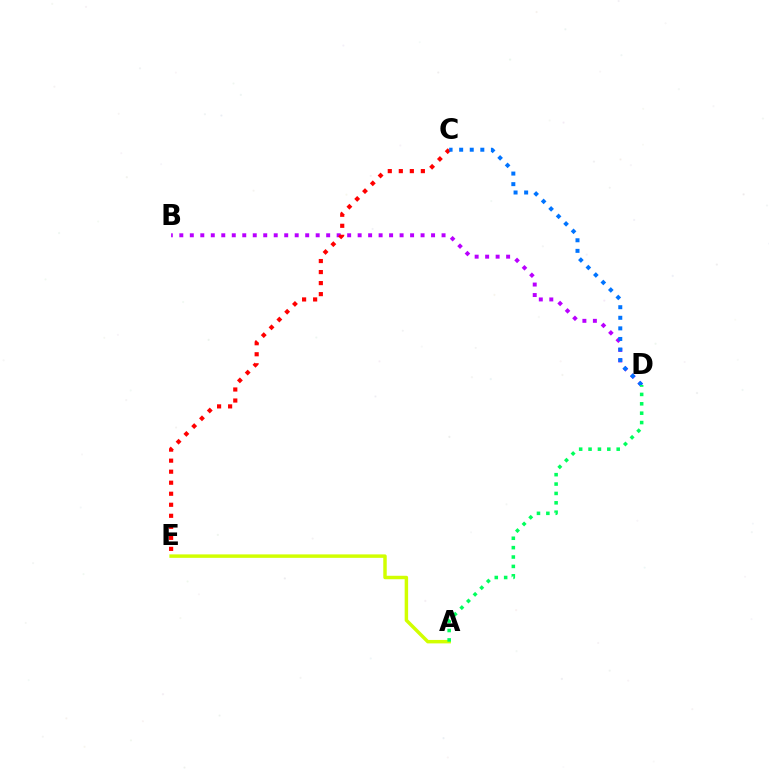{('B', 'D'): [{'color': '#b900ff', 'line_style': 'dotted', 'thickness': 2.85}], ('A', 'E'): [{'color': '#d1ff00', 'line_style': 'solid', 'thickness': 2.49}], ('C', 'E'): [{'color': '#ff0000', 'line_style': 'dotted', 'thickness': 3.0}], ('C', 'D'): [{'color': '#0074ff', 'line_style': 'dotted', 'thickness': 2.88}], ('A', 'D'): [{'color': '#00ff5c', 'line_style': 'dotted', 'thickness': 2.55}]}